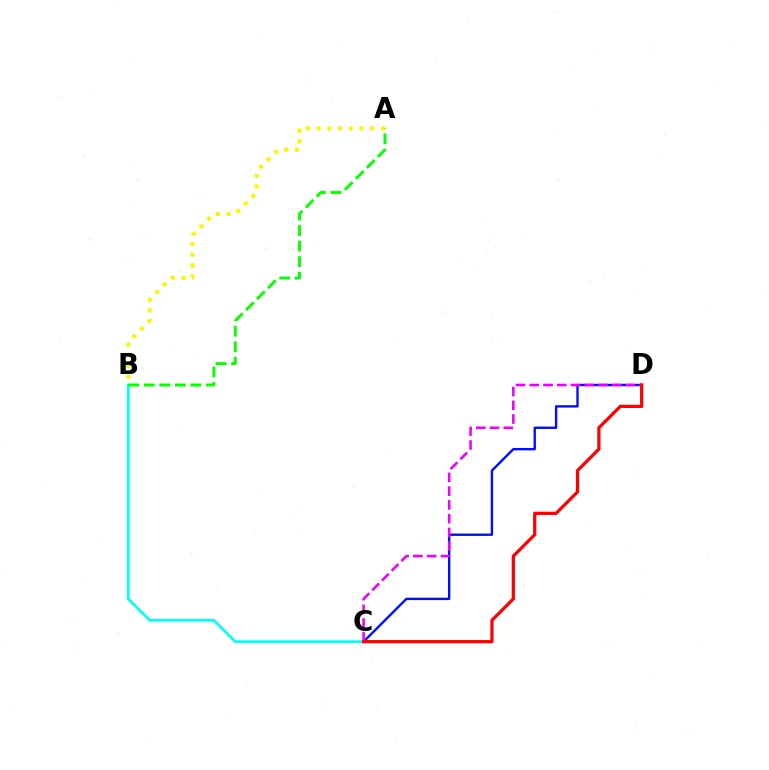{('C', 'D'): [{'color': '#0010ff', 'line_style': 'solid', 'thickness': 1.72}, {'color': '#ee00ff', 'line_style': 'dashed', 'thickness': 1.87}, {'color': '#ff0000', 'line_style': 'solid', 'thickness': 2.33}], ('B', 'C'): [{'color': '#00fff6', 'line_style': 'solid', 'thickness': 1.93}], ('A', 'B'): [{'color': '#fcf500', 'line_style': 'dotted', 'thickness': 2.92}, {'color': '#08ff00', 'line_style': 'dashed', 'thickness': 2.11}]}